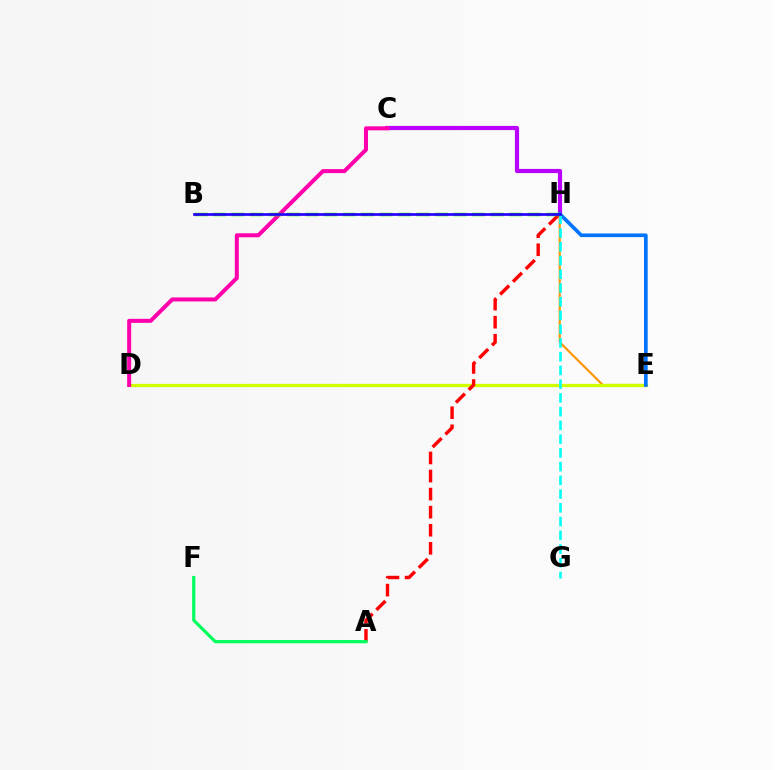{('E', 'H'): [{'color': '#ff9400', 'line_style': 'solid', 'thickness': 1.56}, {'color': '#0074ff', 'line_style': 'solid', 'thickness': 2.63}], ('D', 'E'): [{'color': '#d1ff00', 'line_style': 'solid', 'thickness': 2.34}], ('A', 'H'): [{'color': '#ff0000', 'line_style': 'dashed', 'thickness': 2.45}], ('C', 'H'): [{'color': '#b900ff', 'line_style': 'solid', 'thickness': 2.99}], ('A', 'F'): [{'color': '#00ff5c', 'line_style': 'solid', 'thickness': 2.29}], ('C', 'D'): [{'color': '#ff00ac', 'line_style': 'solid', 'thickness': 2.89}], ('G', 'H'): [{'color': '#00fff6', 'line_style': 'dashed', 'thickness': 1.87}], ('B', 'H'): [{'color': '#3dff00', 'line_style': 'dashed', 'thickness': 2.51}, {'color': '#2500ff', 'line_style': 'solid', 'thickness': 1.94}]}